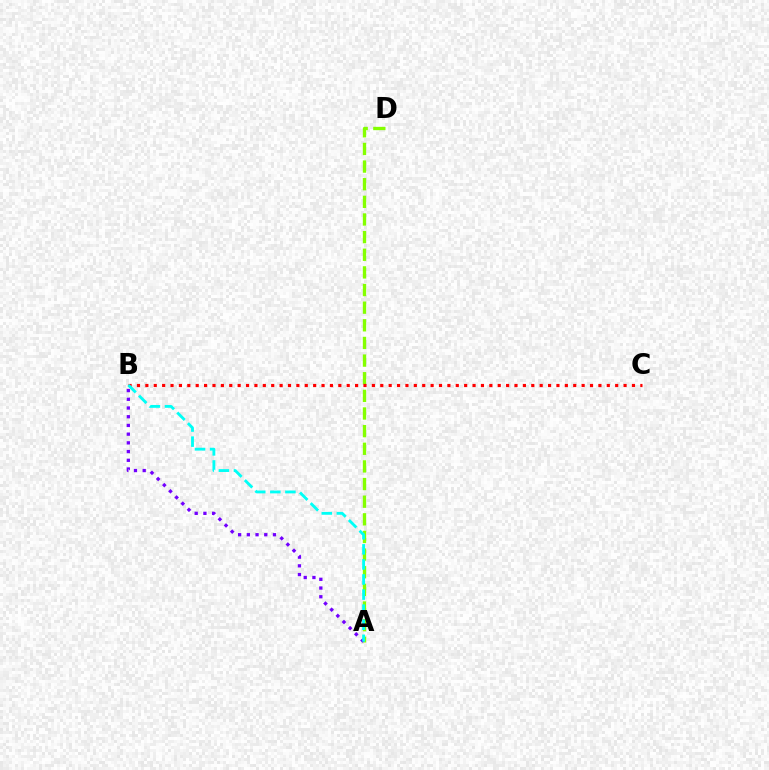{('A', 'D'): [{'color': '#84ff00', 'line_style': 'dashed', 'thickness': 2.4}], ('A', 'B'): [{'color': '#7200ff', 'line_style': 'dotted', 'thickness': 2.37}, {'color': '#00fff6', 'line_style': 'dashed', 'thickness': 2.05}], ('B', 'C'): [{'color': '#ff0000', 'line_style': 'dotted', 'thickness': 2.28}]}